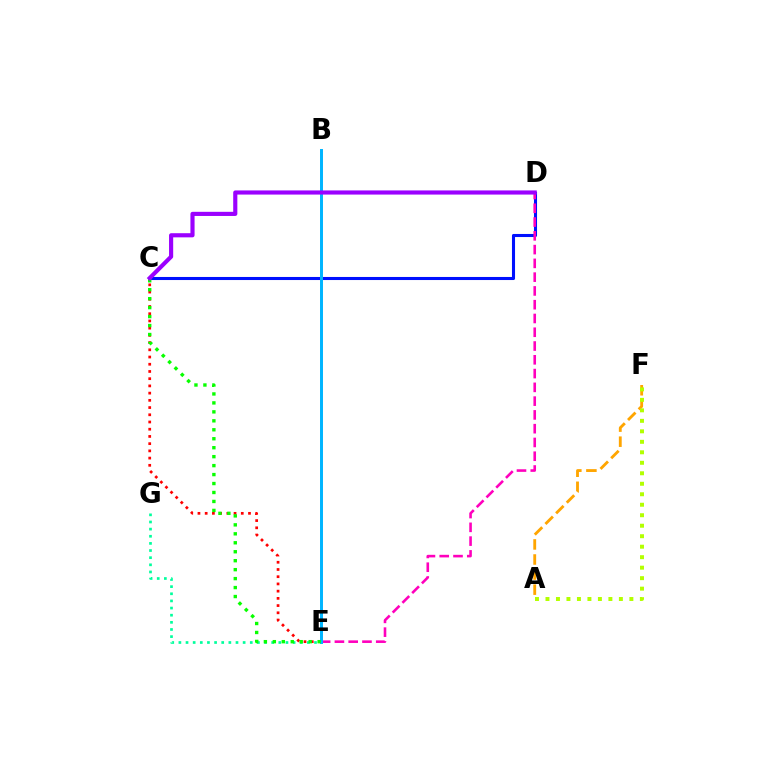{('A', 'F'): [{'color': '#ffa500', 'line_style': 'dashed', 'thickness': 2.05}, {'color': '#b3ff00', 'line_style': 'dotted', 'thickness': 2.85}], ('E', 'G'): [{'color': '#00ff9d', 'line_style': 'dotted', 'thickness': 1.94}], ('C', 'D'): [{'color': '#0010ff', 'line_style': 'solid', 'thickness': 2.21}, {'color': '#9b00ff', 'line_style': 'solid', 'thickness': 2.98}], ('C', 'E'): [{'color': '#ff0000', 'line_style': 'dotted', 'thickness': 1.96}, {'color': '#08ff00', 'line_style': 'dotted', 'thickness': 2.43}], ('D', 'E'): [{'color': '#ff00bd', 'line_style': 'dashed', 'thickness': 1.87}], ('B', 'E'): [{'color': '#00b5ff', 'line_style': 'solid', 'thickness': 2.14}]}